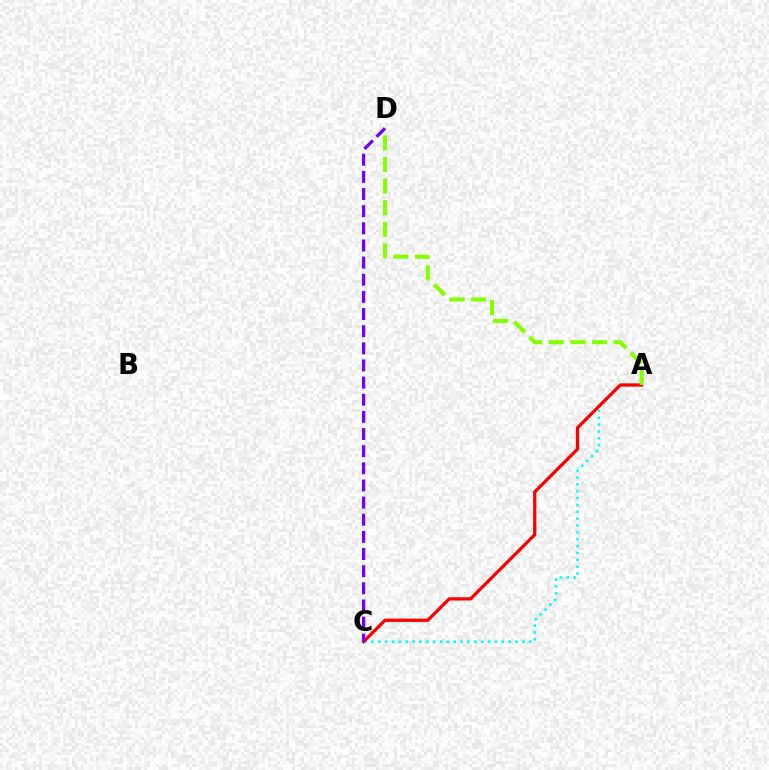{('A', 'C'): [{'color': '#00fff6', 'line_style': 'dotted', 'thickness': 1.86}, {'color': '#ff0000', 'line_style': 'solid', 'thickness': 2.35}], ('A', 'D'): [{'color': '#84ff00', 'line_style': 'dashed', 'thickness': 2.93}], ('C', 'D'): [{'color': '#7200ff', 'line_style': 'dashed', 'thickness': 2.33}]}